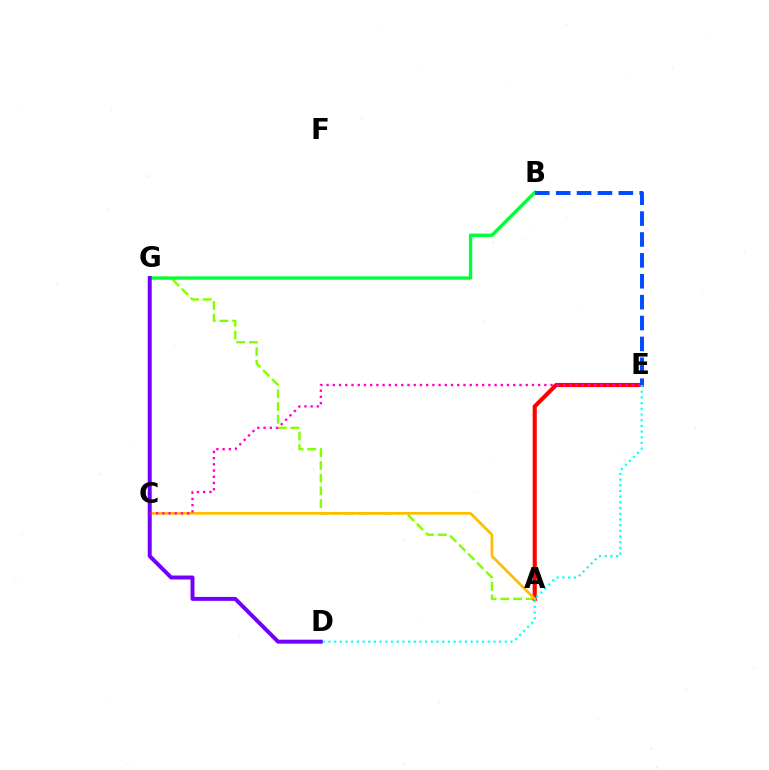{('A', 'G'): [{'color': '#84ff00', 'line_style': 'dashed', 'thickness': 1.73}], ('A', 'E'): [{'color': '#ff0000', 'line_style': 'solid', 'thickness': 2.96}], ('A', 'C'): [{'color': '#ffbd00', 'line_style': 'solid', 'thickness': 1.96}], ('B', 'G'): [{'color': '#00ff39', 'line_style': 'solid', 'thickness': 2.42}], ('B', 'E'): [{'color': '#004bff', 'line_style': 'dashed', 'thickness': 2.84}], ('D', 'G'): [{'color': '#7200ff', 'line_style': 'solid', 'thickness': 2.85}], ('D', 'E'): [{'color': '#00fff6', 'line_style': 'dotted', 'thickness': 1.55}], ('C', 'E'): [{'color': '#ff00cf', 'line_style': 'dotted', 'thickness': 1.69}]}